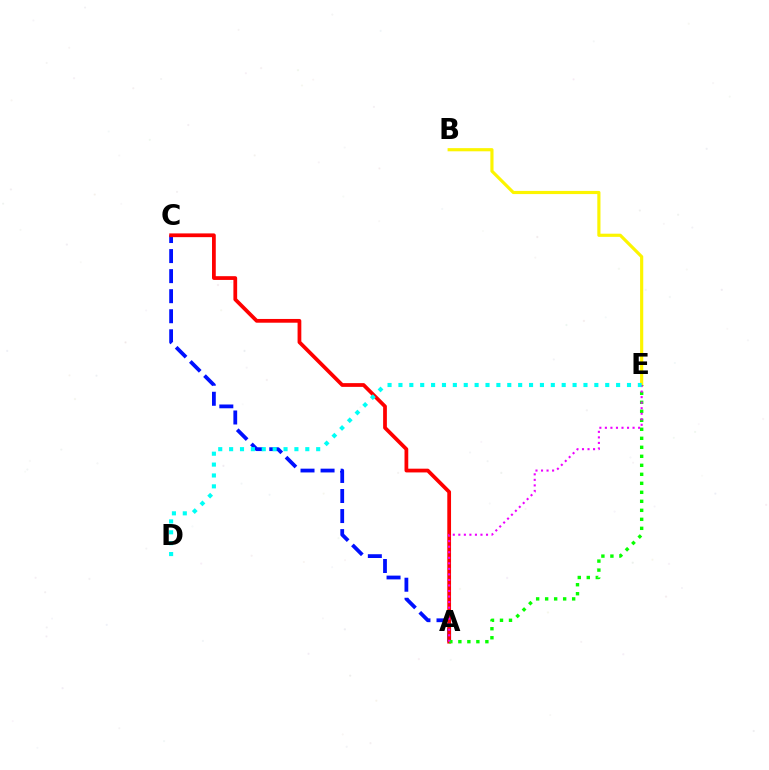{('A', 'C'): [{'color': '#0010ff', 'line_style': 'dashed', 'thickness': 2.72}, {'color': '#ff0000', 'line_style': 'solid', 'thickness': 2.7}], ('B', 'E'): [{'color': '#fcf500', 'line_style': 'solid', 'thickness': 2.27}], ('A', 'E'): [{'color': '#08ff00', 'line_style': 'dotted', 'thickness': 2.45}, {'color': '#ee00ff', 'line_style': 'dotted', 'thickness': 1.5}], ('D', 'E'): [{'color': '#00fff6', 'line_style': 'dotted', 'thickness': 2.96}]}